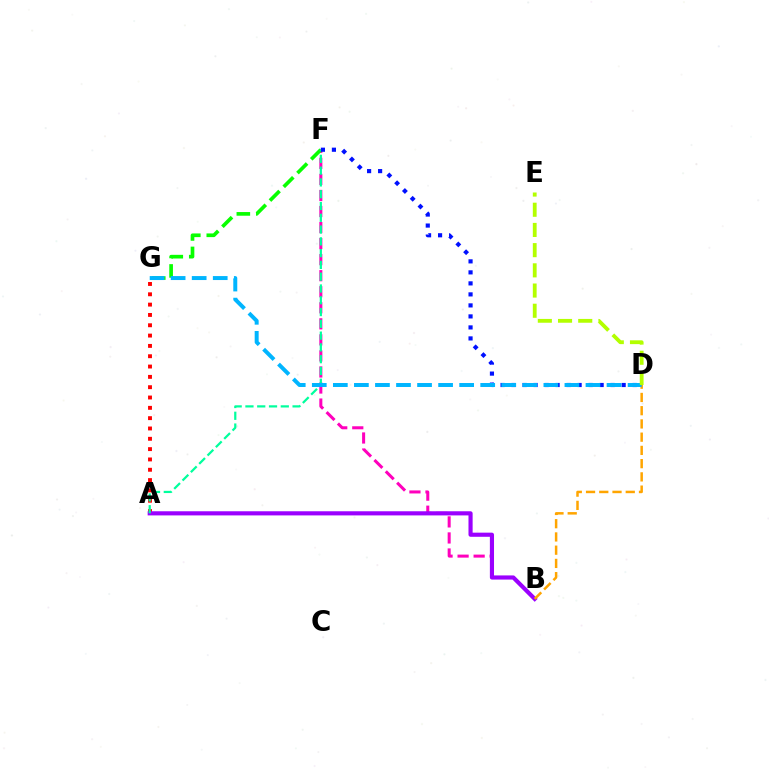{('B', 'F'): [{'color': '#ff00bd', 'line_style': 'dashed', 'thickness': 2.18}], ('A', 'G'): [{'color': '#ff0000', 'line_style': 'dotted', 'thickness': 2.8}], ('A', 'B'): [{'color': '#9b00ff', 'line_style': 'solid', 'thickness': 2.98}], ('F', 'G'): [{'color': '#08ff00', 'line_style': 'dashed', 'thickness': 2.64}], ('A', 'F'): [{'color': '#00ff9d', 'line_style': 'dashed', 'thickness': 1.6}], ('D', 'F'): [{'color': '#0010ff', 'line_style': 'dotted', 'thickness': 2.99}], ('B', 'D'): [{'color': '#ffa500', 'line_style': 'dashed', 'thickness': 1.8}], ('D', 'G'): [{'color': '#00b5ff', 'line_style': 'dashed', 'thickness': 2.86}], ('D', 'E'): [{'color': '#b3ff00', 'line_style': 'dashed', 'thickness': 2.74}]}